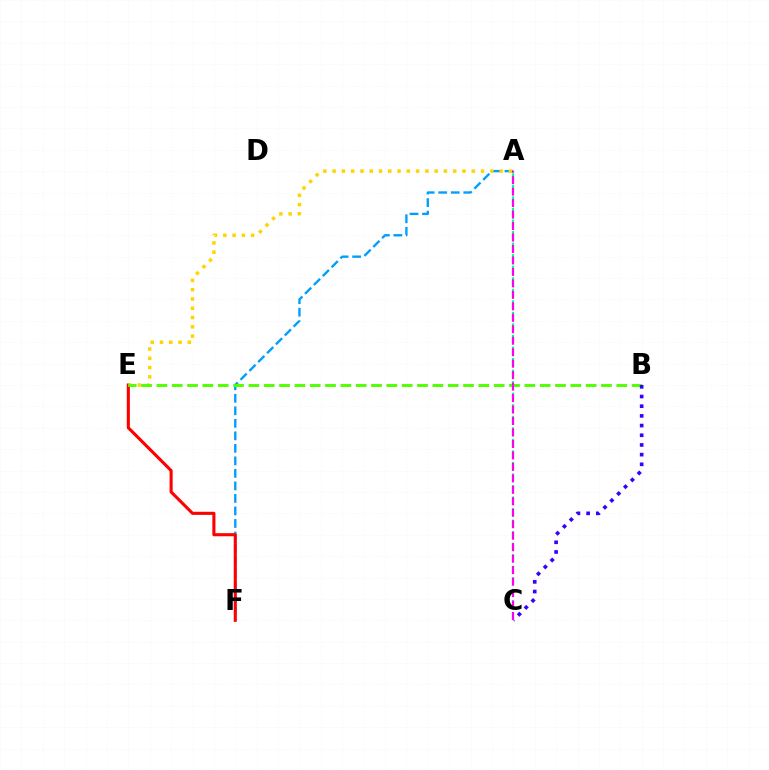{('A', 'F'): [{'color': '#009eff', 'line_style': 'dashed', 'thickness': 1.7}], ('E', 'F'): [{'color': '#ff0000', 'line_style': 'solid', 'thickness': 2.23}], ('A', 'E'): [{'color': '#ffd500', 'line_style': 'dotted', 'thickness': 2.52}], ('B', 'E'): [{'color': '#4fff00', 'line_style': 'dashed', 'thickness': 2.08}], ('A', 'C'): [{'color': '#00ff86', 'line_style': 'dashed', 'thickness': 1.57}, {'color': '#ff00ed', 'line_style': 'dashed', 'thickness': 1.56}], ('B', 'C'): [{'color': '#3700ff', 'line_style': 'dotted', 'thickness': 2.63}]}